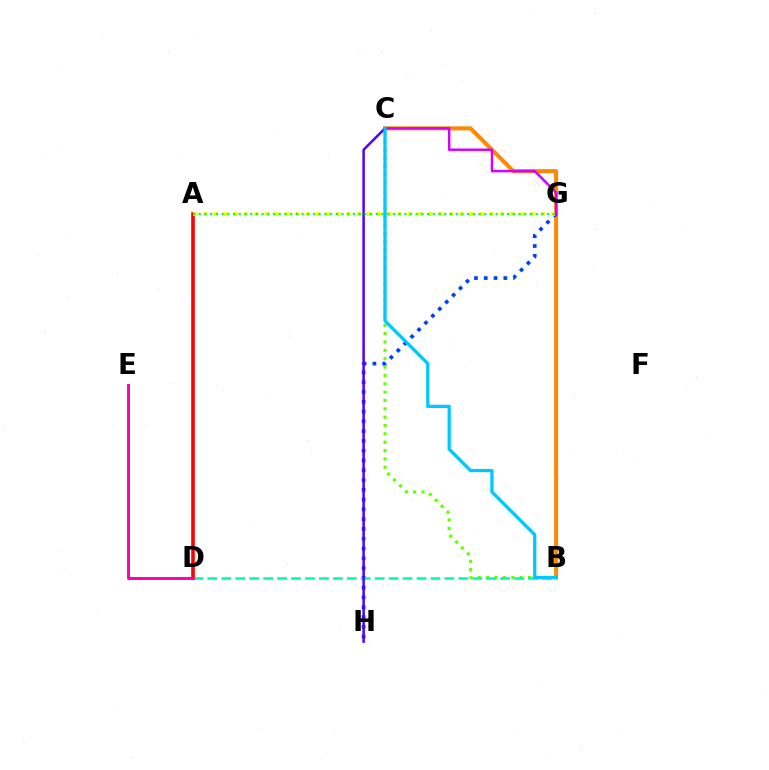{('A', 'D'): [{'color': '#ff0000', 'line_style': 'solid', 'thickness': 2.59}], ('B', 'C'): [{'color': '#ff8800', 'line_style': 'solid', 'thickness': 2.89}, {'color': '#66ff00', 'line_style': 'dotted', 'thickness': 2.27}, {'color': '#00c7ff', 'line_style': 'solid', 'thickness': 2.34}], ('G', 'H'): [{'color': '#003fff', 'line_style': 'dotted', 'thickness': 2.66}], ('A', 'G'): [{'color': '#eeff00', 'line_style': 'dotted', 'thickness': 2.78}, {'color': '#00ff27', 'line_style': 'dotted', 'thickness': 1.55}], ('B', 'D'): [{'color': '#00ffaf', 'line_style': 'dashed', 'thickness': 1.89}], ('C', 'G'): [{'color': '#d600ff', 'line_style': 'solid', 'thickness': 1.79}], ('C', 'H'): [{'color': '#4f00ff', 'line_style': 'solid', 'thickness': 1.79}], ('D', 'E'): [{'color': '#ff00a0', 'line_style': 'solid', 'thickness': 2.09}]}